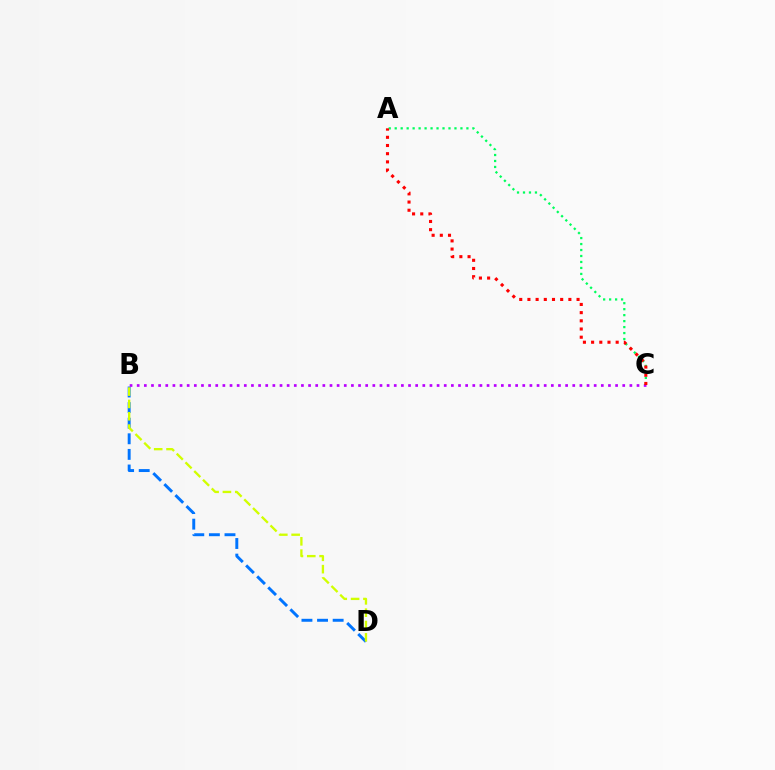{('B', 'D'): [{'color': '#0074ff', 'line_style': 'dashed', 'thickness': 2.12}, {'color': '#d1ff00', 'line_style': 'dashed', 'thickness': 1.68}], ('B', 'C'): [{'color': '#b900ff', 'line_style': 'dotted', 'thickness': 1.94}], ('A', 'C'): [{'color': '#00ff5c', 'line_style': 'dotted', 'thickness': 1.62}, {'color': '#ff0000', 'line_style': 'dotted', 'thickness': 2.22}]}